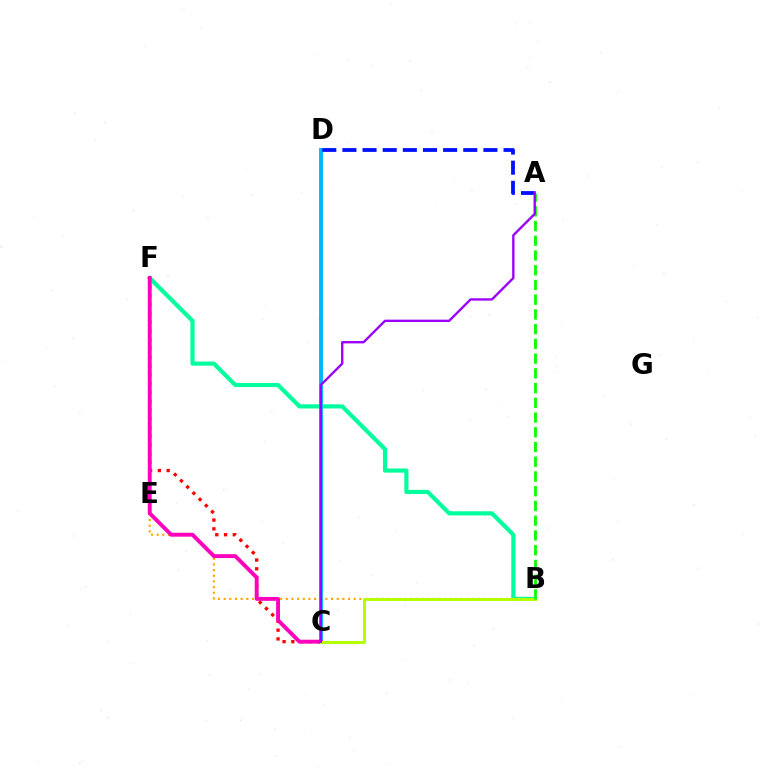{('C', 'F'): [{'color': '#ff0000', 'line_style': 'dotted', 'thickness': 2.38}, {'color': '#ff00bd', 'line_style': 'solid', 'thickness': 2.81}], ('B', 'F'): [{'color': '#00ff9d', 'line_style': 'solid', 'thickness': 2.99}], ('B', 'E'): [{'color': '#ffa500', 'line_style': 'dotted', 'thickness': 1.54}], ('C', 'D'): [{'color': '#00b5ff', 'line_style': 'solid', 'thickness': 2.81}], ('B', 'C'): [{'color': '#b3ff00', 'line_style': 'solid', 'thickness': 2.14}], ('A', 'D'): [{'color': '#0010ff', 'line_style': 'dashed', 'thickness': 2.74}], ('A', 'B'): [{'color': '#08ff00', 'line_style': 'dashed', 'thickness': 2.0}], ('A', 'C'): [{'color': '#9b00ff', 'line_style': 'solid', 'thickness': 1.7}]}